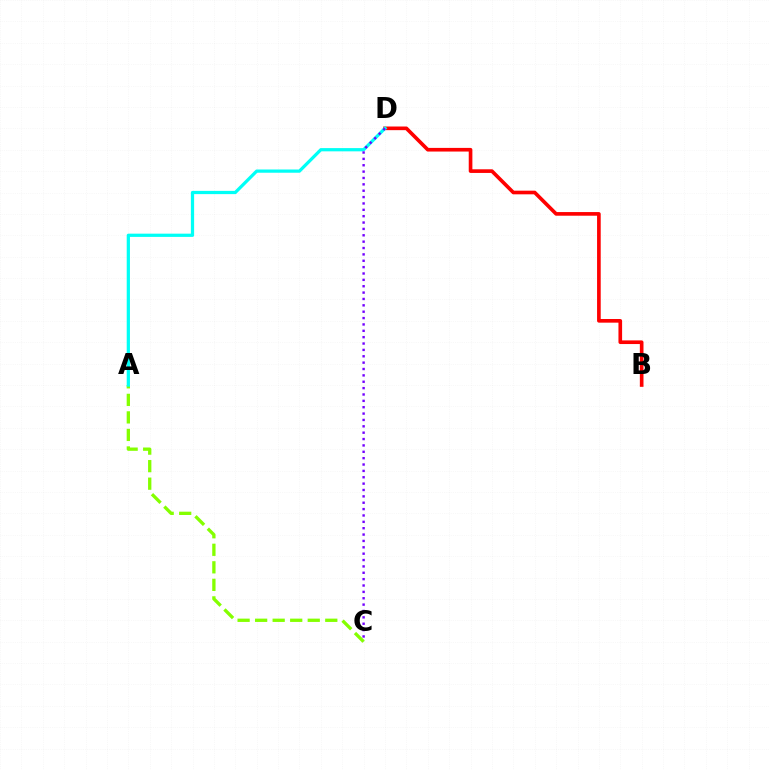{('B', 'D'): [{'color': '#ff0000', 'line_style': 'solid', 'thickness': 2.63}], ('A', 'C'): [{'color': '#84ff00', 'line_style': 'dashed', 'thickness': 2.38}], ('A', 'D'): [{'color': '#00fff6', 'line_style': 'solid', 'thickness': 2.33}], ('C', 'D'): [{'color': '#7200ff', 'line_style': 'dotted', 'thickness': 1.73}]}